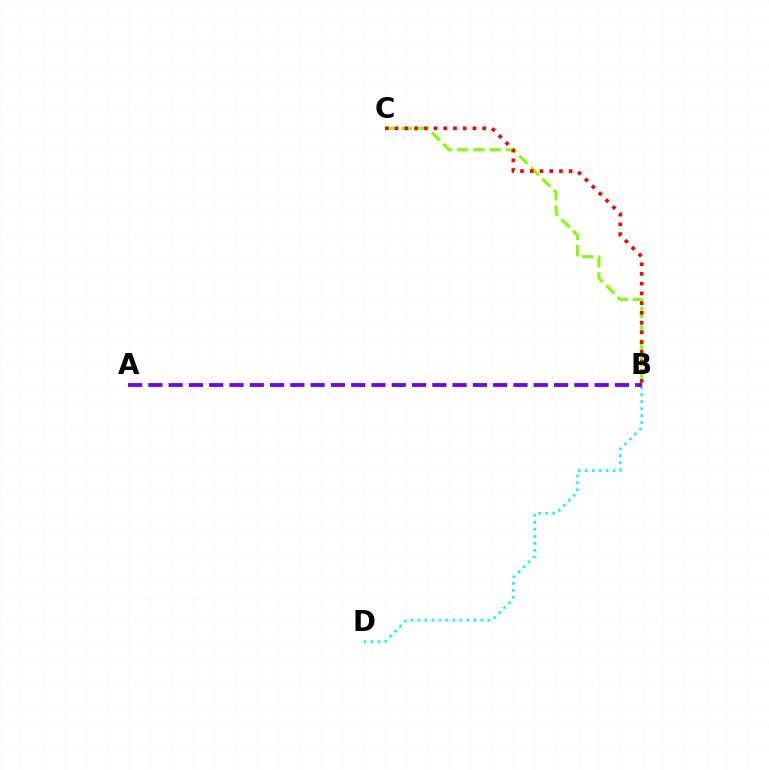{('B', 'C'): [{'color': '#84ff00', 'line_style': 'dashed', 'thickness': 2.2}, {'color': '#ff0000', 'line_style': 'dotted', 'thickness': 2.64}], ('B', 'D'): [{'color': '#00fff6', 'line_style': 'dotted', 'thickness': 1.9}], ('A', 'B'): [{'color': '#7200ff', 'line_style': 'dashed', 'thickness': 2.76}]}